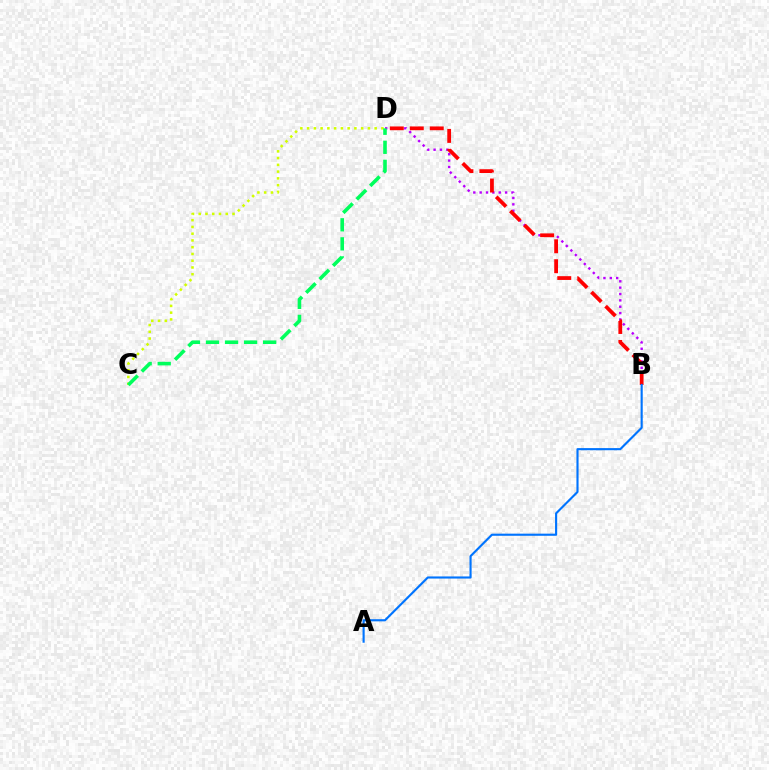{('B', 'D'): [{'color': '#b900ff', 'line_style': 'dotted', 'thickness': 1.73}, {'color': '#ff0000', 'line_style': 'dashed', 'thickness': 2.71}], ('C', 'D'): [{'color': '#d1ff00', 'line_style': 'dotted', 'thickness': 1.84}, {'color': '#00ff5c', 'line_style': 'dashed', 'thickness': 2.59}], ('A', 'B'): [{'color': '#0074ff', 'line_style': 'solid', 'thickness': 1.53}]}